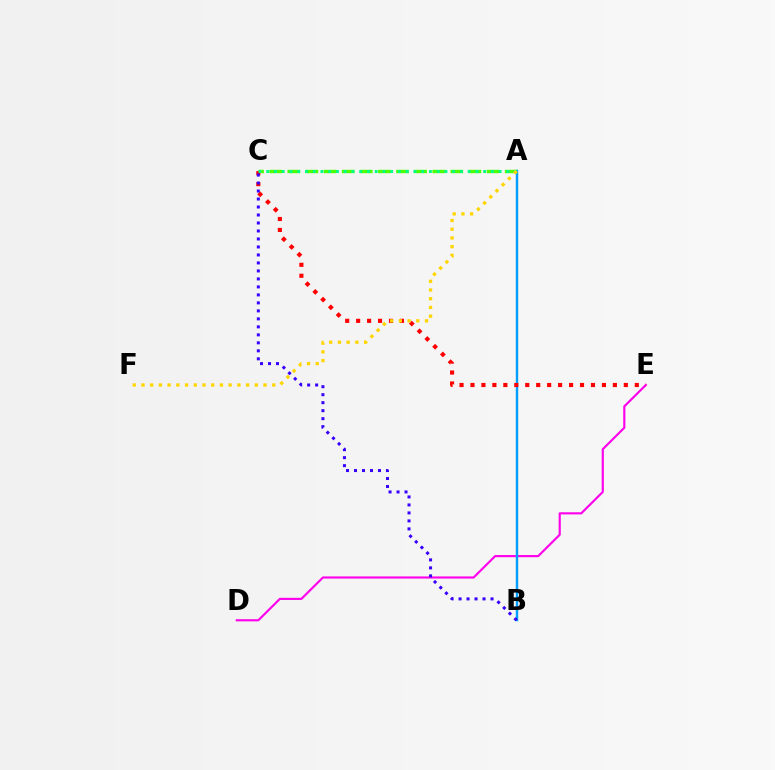{('A', 'C'): [{'color': '#4fff00', 'line_style': 'dashed', 'thickness': 2.46}, {'color': '#00ff86', 'line_style': 'dotted', 'thickness': 2.11}], ('D', 'E'): [{'color': '#ff00ed', 'line_style': 'solid', 'thickness': 1.55}], ('A', 'B'): [{'color': '#009eff', 'line_style': 'solid', 'thickness': 1.75}], ('C', 'E'): [{'color': '#ff0000', 'line_style': 'dotted', 'thickness': 2.98}], ('A', 'F'): [{'color': '#ffd500', 'line_style': 'dotted', 'thickness': 2.37}], ('B', 'C'): [{'color': '#3700ff', 'line_style': 'dotted', 'thickness': 2.17}]}